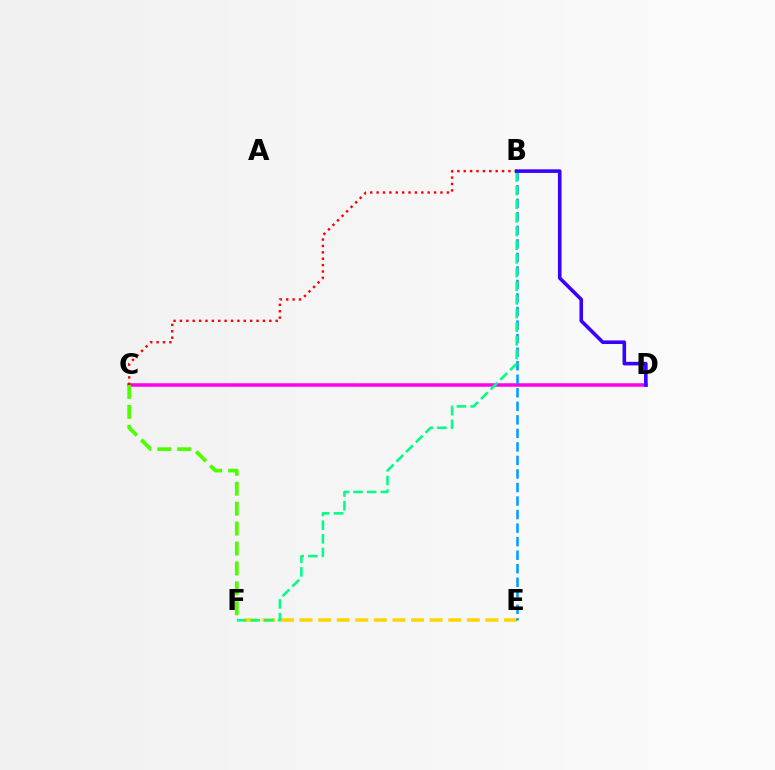{('C', 'D'): [{'color': '#ff00ed', 'line_style': 'solid', 'thickness': 2.53}], ('E', 'F'): [{'color': '#ffd500', 'line_style': 'dashed', 'thickness': 2.53}], ('B', 'C'): [{'color': '#ff0000', 'line_style': 'dotted', 'thickness': 1.73}], ('B', 'E'): [{'color': '#009eff', 'line_style': 'dashed', 'thickness': 1.84}], ('B', 'F'): [{'color': '#00ff86', 'line_style': 'dashed', 'thickness': 1.86}], ('C', 'F'): [{'color': '#4fff00', 'line_style': 'dashed', 'thickness': 2.71}], ('B', 'D'): [{'color': '#3700ff', 'line_style': 'solid', 'thickness': 2.58}]}